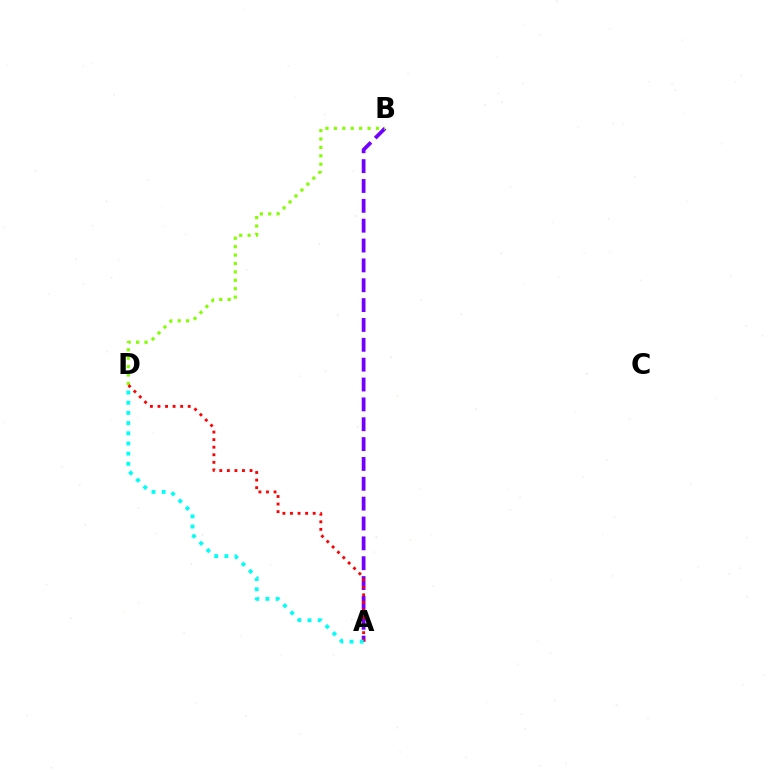{('A', 'B'): [{'color': '#7200ff', 'line_style': 'dashed', 'thickness': 2.7}], ('B', 'D'): [{'color': '#84ff00', 'line_style': 'dotted', 'thickness': 2.28}], ('A', 'D'): [{'color': '#ff0000', 'line_style': 'dotted', 'thickness': 2.06}, {'color': '#00fff6', 'line_style': 'dotted', 'thickness': 2.77}]}